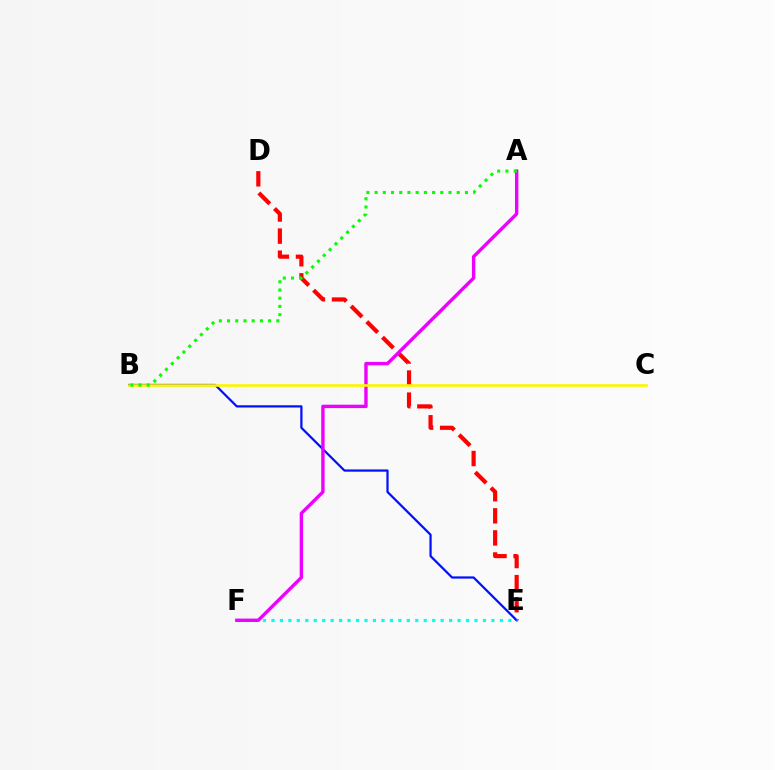{('D', 'E'): [{'color': '#ff0000', 'line_style': 'dashed', 'thickness': 3.0}], ('B', 'E'): [{'color': '#0010ff', 'line_style': 'solid', 'thickness': 1.61}], ('E', 'F'): [{'color': '#00fff6', 'line_style': 'dotted', 'thickness': 2.3}], ('A', 'F'): [{'color': '#ee00ff', 'line_style': 'solid', 'thickness': 2.44}], ('B', 'C'): [{'color': '#fcf500', 'line_style': 'solid', 'thickness': 1.9}], ('A', 'B'): [{'color': '#08ff00', 'line_style': 'dotted', 'thickness': 2.23}]}